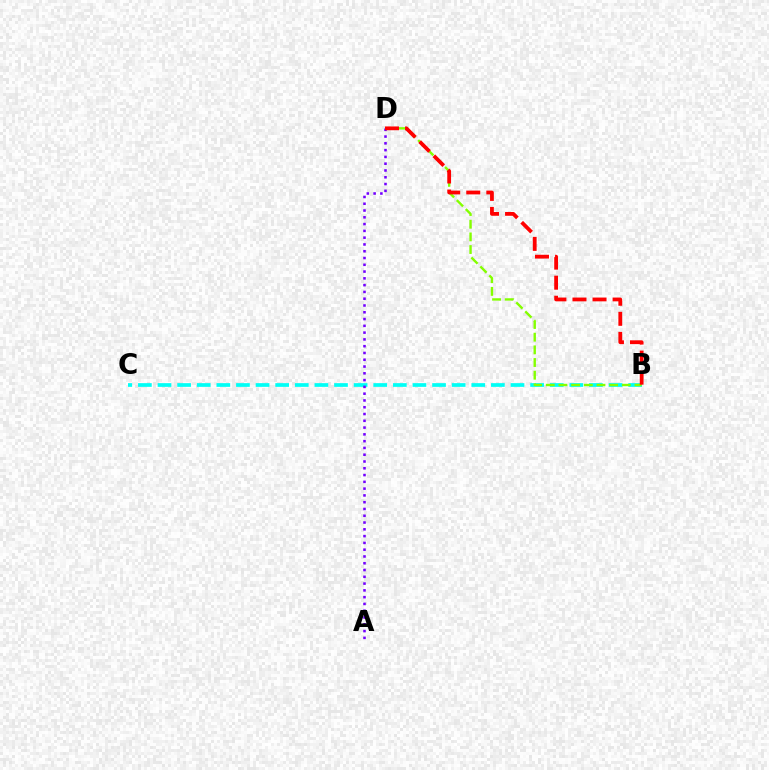{('B', 'C'): [{'color': '#00fff6', 'line_style': 'dashed', 'thickness': 2.66}], ('A', 'D'): [{'color': '#7200ff', 'line_style': 'dotted', 'thickness': 1.84}], ('B', 'D'): [{'color': '#84ff00', 'line_style': 'dashed', 'thickness': 1.72}, {'color': '#ff0000', 'line_style': 'dashed', 'thickness': 2.73}]}